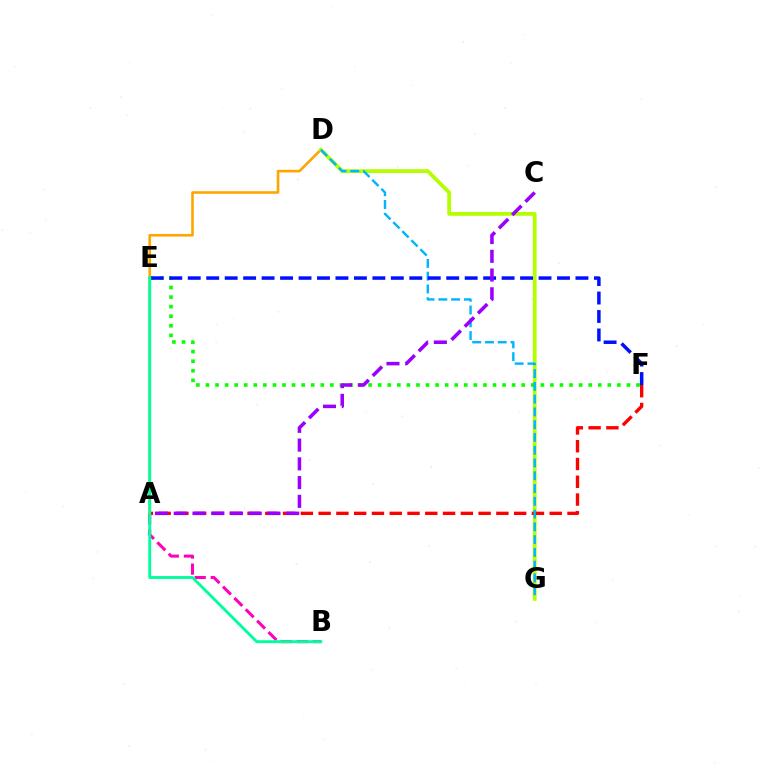{('A', 'D'): [{'color': '#ffa500', 'line_style': 'solid', 'thickness': 1.88}], ('D', 'G'): [{'color': '#b3ff00', 'line_style': 'solid', 'thickness': 2.73}, {'color': '#00b5ff', 'line_style': 'dashed', 'thickness': 1.74}], ('A', 'F'): [{'color': '#ff0000', 'line_style': 'dashed', 'thickness': 2.41}], ('E', 'F'): [{'color': '#08ff00', 'line_style': 'dotted', 'thickness': 2.6}, {'color': '#0010ff', 'line_style': 'dashed', 'thickness': 2.51}], ('A', 'B'): [{'color': '#ff00bd', 'line_style': 'dashed', 'thickness': 2.18}], ('B', 'E'): [{'color': '#00ff9d', 'line_style': 'solid', 'thickness': 2.08}], ('A', 'C'): [{'color': '#9b00ff', 'line_style': 'dashed', 'thickness': 2.55}]}